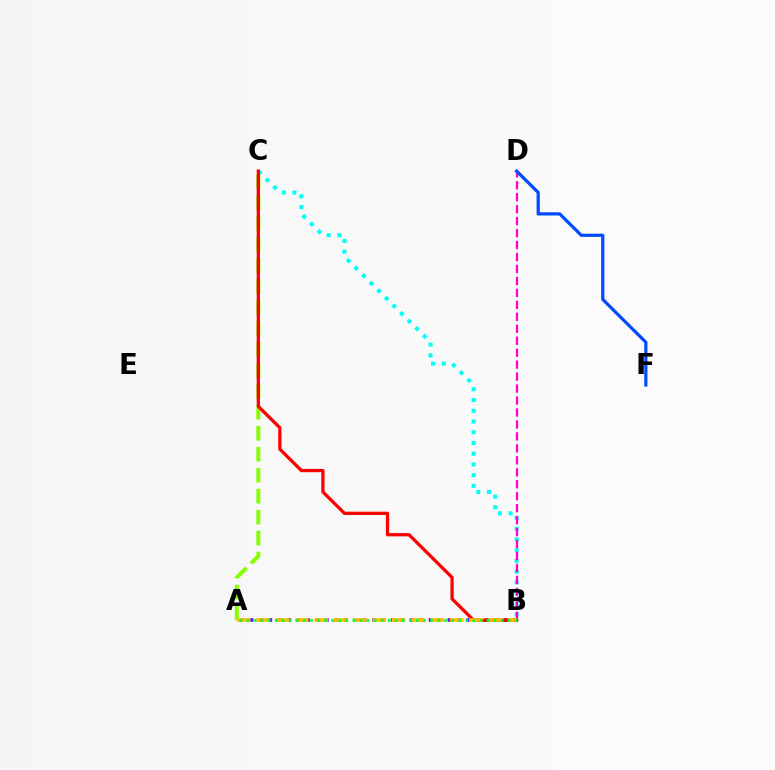{('A', 'B'): [{'color': '#7200ff', 'line_style': 'dotted', 'thickness': 2.56}, {'color': '#ffbd00', 'line_style': 'dashed', 'thickness': 2.63}, {'color': '#00ff39', 'line_style': 'dotted', 'thickness': 1.92}], ('B', 'C'): [{'color': '#00fff6', 'line_style': 'dotted', 'thickness': 2.92}, {'color': '#ff0000', 'line_style': 'solid', 'thickness': 2.36}], ('A', 'C'): [{'color': '#84ff00', 'line_style': 'dashed', 'thickness': 2.85}], ('B', 'D'): [{'color': '#ff00cf', 'line_style': 'dashed', 'thickness': 1.62}], ('D', 'F'): [{'color': '#004bff', 'line_style': 'solid', 'thickness': 2.31}]}